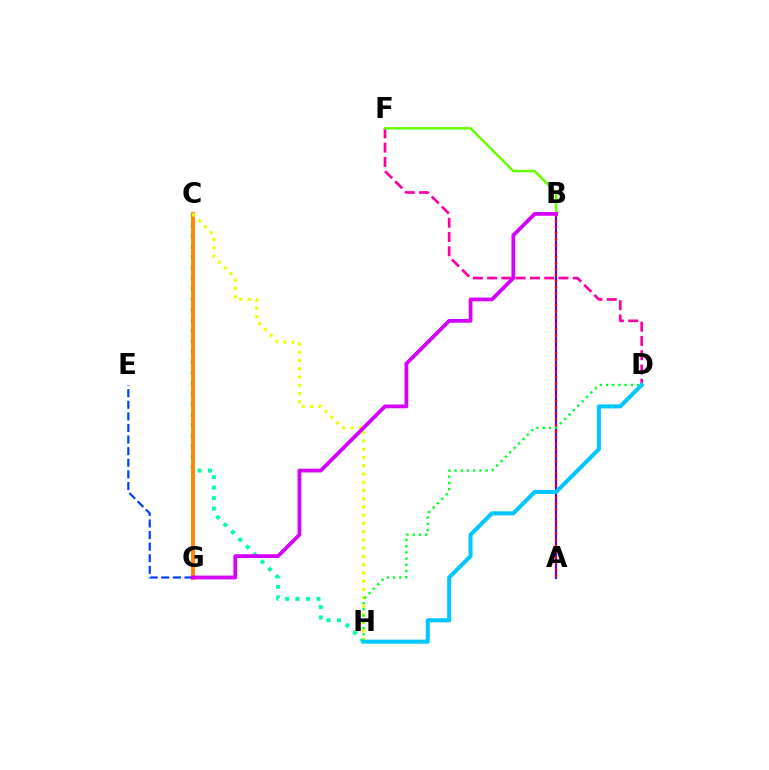{('C', 'H'): [{'color': '#00ffaf', 'line_style': 'dotted', 'thickness': 2.85}, {'color': '#eeff00', 'line_style': 'dotted', 'thickness': 2.24}], ('C', 'G'): [{'color': '#ff8800', 'line_style': 'solid', 'thickness': 2.82}], ('D', 'F'): [{'color': '#ff00a0', 'line_style': 'dashed', 'thickness': 1.94}], ('E', 'G'): [{'color': '#003fff', 'line_style': 'dashed', 'thickness': 1.58}], ('A', 'B'): [{'color': '#4f00ff', 'line_style': 'solid', 'thickness': 1.55}, {'color': '#ff0000', 'line_style': 'dotted', 'thickness': 1.63}], ('B', 'F'): [{'color': '#66ff00', 'line_style': 'solid', 'thickness': 1.79}], ('B', 'G'): [{'color': '#d600ff', 'line_style': 'solid', 'thickness': 2.71}], ('D', 'H'): [{'color': '#00ff27', 'line_style': 'dotted', 'thickness': 1.69}, {'color': '#00c7ff', 'line_style': 'solid', 'thickness': 2.91}]}